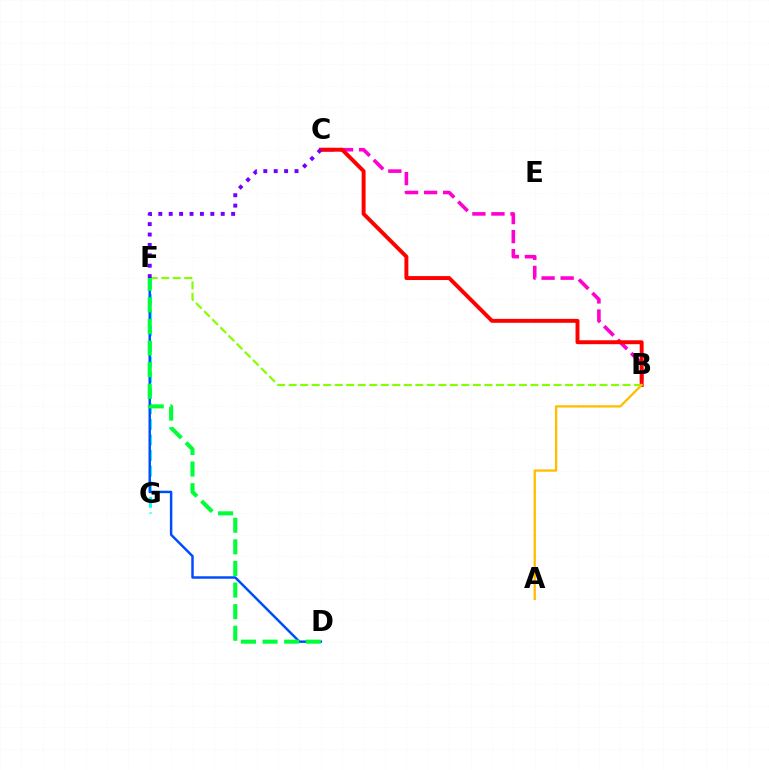{('B', 'C'): [{'color': '#ff00cf', 'line_style': 'dashed', 'thickness': 2.59}, {'color': '#ff0000', 'line_style': 'solid', 'thickness': 2.83}], ('F', 'G'): [{'color': '#00fff6', 'line_style': 'dashed', 'thickness': 2.12}], ('B', 'F'): [{'color': '#84ff00', 'line_style': 'dashed', 'thickness': 1.56}], ('D', 'F'): [{'color': '#004bff', 'line_style': 'solid', 'thickness': 1.77}, {'color': '#00ff39', 'line_style': 'dashed', 'thickness': 2.94}], ('C', 'F'): [{'color': '#7200ff', 'line_style': 'dotted', 'thickness': 2.83}], ('A', 'B'): [{'color': '#ffbd00', 'line_style': 'solid', 'thickness': 1.65}]}